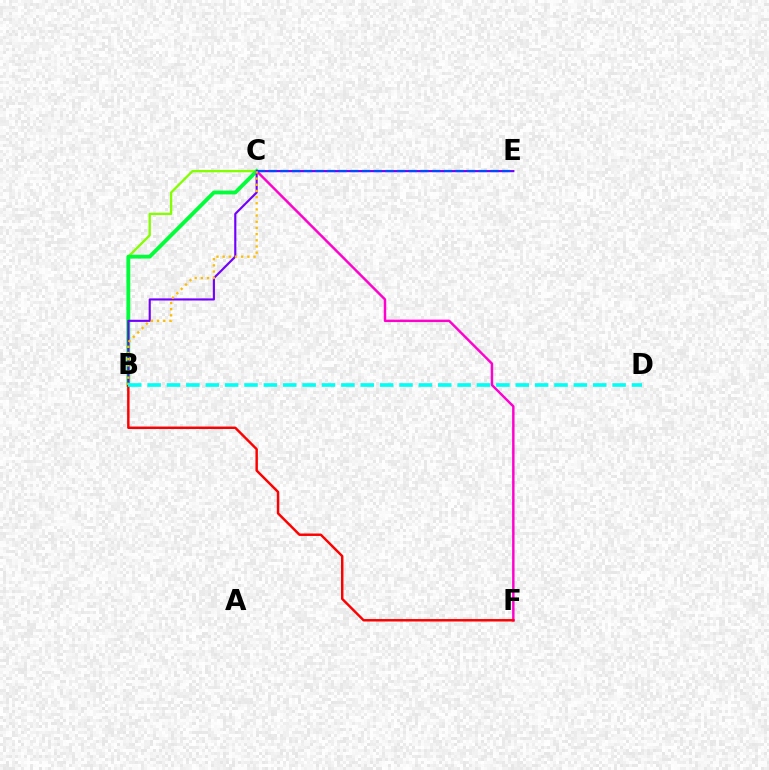{('B', 'C'): [{'color': '#84ff00', 'line_style': 'solid', 'thickness': 1.66}, {'color': '#00ff39', 'line_style': 'solid', 'thickness': 2.77}, {'color': '#ffbd00', 'line_style': 'dotted', 'thickness': 1.68}], ('C', 'F'): [{'color': '#ff00cf', 'line_style': 'solid', 'thickness': 1.76}], ('B', 'E'): [{'color': '#7200ff', 'line_style': 'solid', 'thickness': 1.54}], ('C', 'E'): [{'color': '#004bff', 'line_style': 'dashed', 'thickness': 1.59}], ('B', 'F'): [{'color': '#ff0000', 'line_style': 'solid', 'thickness': 1.77}], ('B', 'D'): [{'color': '#00fff6', 'line_style': 'dashed', 'thickness': 2.63}]}